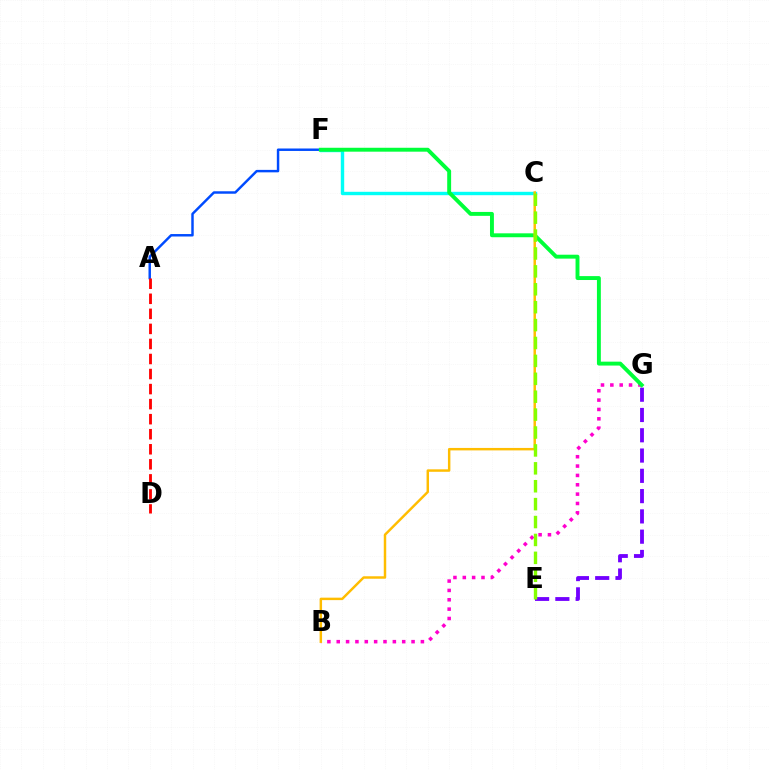{('B', 'G'): [{'color': '#ff00cf', 'line_style': 'dotted', 'thickness': 2.54}], ('A', 'F'): [{'color': '#004bff', 'line_style': 'solid', 'thickness': 1.77}], ('C', 'F'): [{'color': '#00fff6', 'line_style': 'solid', 'thickness': 2.45}], ('E', 'G'): [{'color': '#7200ff', 'line_style': 'dashed', 'thickness': 2.76}], ('F', 'G'): [{'color': '#00ff39', 'line_style': 'solid', 'thickness': 2.82}], ('B', 'C'): [{'color': '#ffbd00', 'line_style': 'solid', 'thickness': 1.77}], ('C', 'E'): [{'color': '#84ff00', 'line_style': 'dashed', 'thickness': 2.43}], ('A', 'D'): [{'color': '#ff0000', 'line_style': 'dashed', 'thickness': 2.04}]}